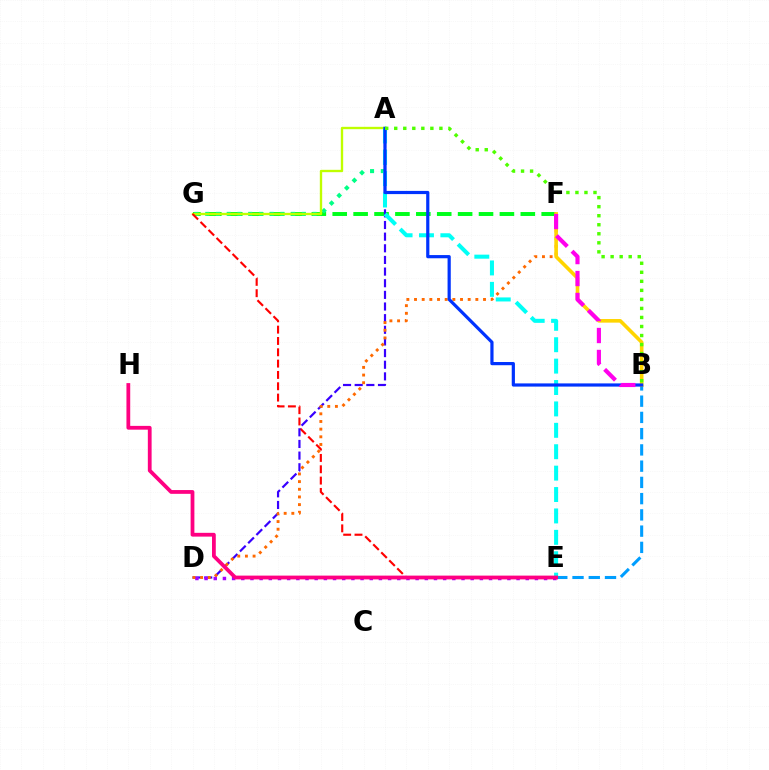{('F', 'G'): [{'color': '#00ff1b', 'line_style': 'dashed', 'thickness': 2.84}], ('A', 'G'): [{'color': '#00ff86', 'line_style': 'dotted', 'thickness': 2.92}, {'color': '#bfff00', 'line_style': 'solid', 'thickness': 1.69}], ('E', 'G'): [{'color': '#ff0000', 'line_style': 'dashed', 'thickness': 1.54}], ('B', 'E'): [{'color': '#009eff', 'line_style': 'dashed', 'thickness': 2.21}], ('A', 'D'): [{'color': '#3700ff', 'line_style': 'dashed', 'thickness': 1.58}], ('D', 'E'): [{'color': '#a700ff', 'line_style': 'dotted', 'thickness': 2.49}], ('D', 'F'): [{'color': '#ff6a00', 'line_style': 'dotted', 'thickness': 2.08}], ('A', 'E'): [{'color': '#00fff6', 'line_style': 'dashed', 'thickness': 2.91}], ('B', 'F'): [{'color': '#ffd500', 'line_style': 'solid', 'thickness': 2.6}, {'color': '#ff00ed', 'line_style': 'dashed', 'thickness': 2.98}], ('A', 'B'): [{'color': '#0033ff', 'line_style': 'solid', 'thickness': 2.3}, {'color': '#4fff00', 'line_style': 'dotted', 'thickness': 2.45}], ('E', 'H'): [{'color': '#ff0082', 'line_style': 'solid', 'thickness': 2.72}]}